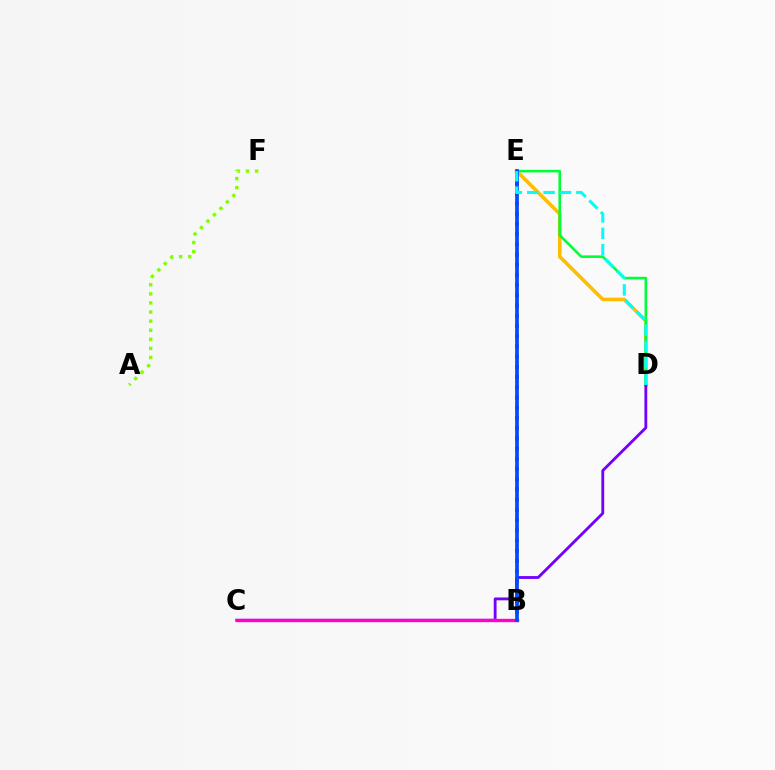{('D', 'E'): [{'color': '#ffbd00', 'line_style': 'solid', 'thickness': 2.57}, {'color': '#00ff39', 'line_style': 'solid', 'thickness': 1.86}, {'color': '#00fff6', 'line_style': 'dashed', 'thickness': 2.23}], ('B', 'E'): [{'color': '#ff0000', 'line_style': 'dotted', 'thickness': 2.77}, {'color': '#004bff', 'line_style': 'solid', 'thickness': 2.66}], ('C', 'D'): [{'color': '#7200ff', 'line_style': 'solid', 'thickness': 2.04}], ('A', 'F'): [{'color': '#84ff00', 'line_style': 'dotted', 'thickness': 2.47}], ('B', 'C'): [{'color': '#ff00cf', 'line_style': 'solid', 'thickness': 2.42}]}